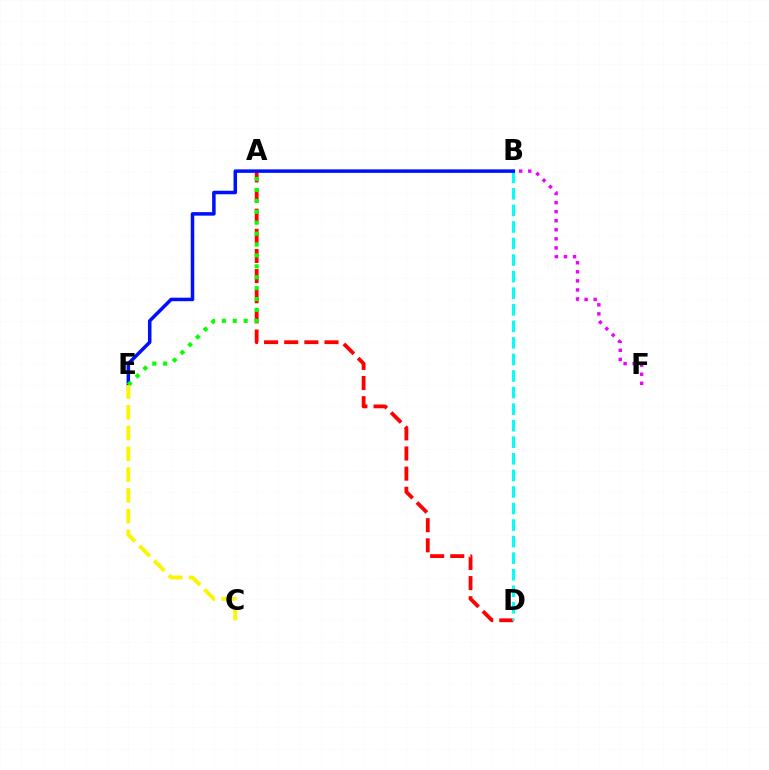{('A', 'D'): [{'color': '#ff0000', 'line_style': 'dashed', 'thickness': 2.74}], ('B', 'D'): [{'color': '#00fff6', 'line_style': 'dashed', 'thickness': 2.25}], ('B', 'F'): [{'color': '#ee00ff', 'line_style': 'dotted', 'thickness': 2.46}], ('B', 'E'): [{'color': '#0010ff', 'line_style': 'solid', 'thickness': 2.53}], ('A', 'E'): [{'color': '#08ff00', 'line_style': 'dotted', 'thickness': 2.97}], ('C', 'E'): [{'color': '#fcf500', 'line_style': 'dashed', 'thickness': 2.82}]}